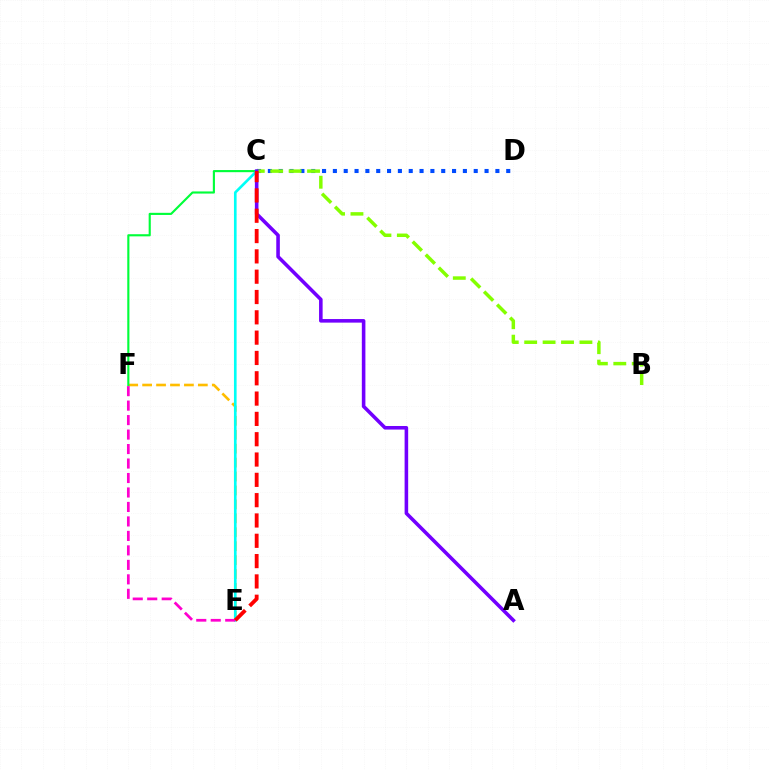{('C', 'D'): [{'color': '#004bff', 'line_style': 'dotted', 'thickness': 2.94}], ('E', 'F'): [{'color': '#ffbd00', 'line_style': 'dashed', 'thickness': 1.89}, {'color': '#ff00cf', 'line_style': 'dashed', 'thickness': 1.97}], ('C', 'F'): [{'color': '#00ff39', 'line_style': 'solid', 'thickness': 1.54}], ('C', 'E'): [{'color': '#00fff6', 'line_style': 'solid', 'thickness': 1.91}, {'color': '#ff0000', 'line_style': 'dashed', 'thickness': 2.76}], ('B', 'C'): [{'color': '#84ff00', 'line_style': 'dashed', 'thickness': 2.5}], ('A', 'C'): [{'color': '#7200ff', 'line_style': 'solid', 'thickness': 2.57}]}